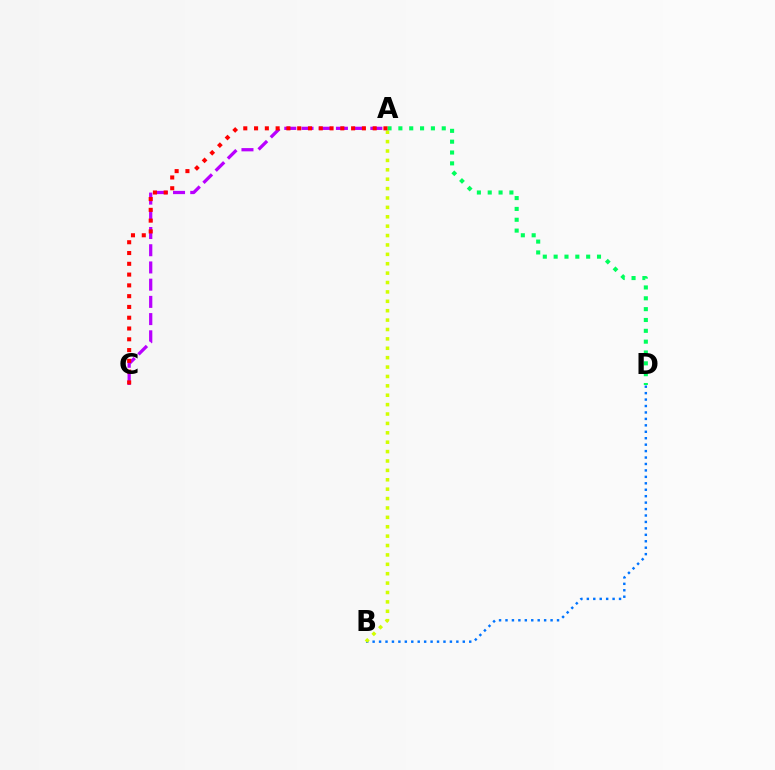{('B', 'D'): [{'color': '#0074ff', 'line_style': 'dotted', 'thickness': 1.75}], ('A', 'C'): [{'color': '#b900ff', 'line_style': 'dashed', 'thickness': 2.34}, {'color': '#ff0000', 'line_style': 'dotted', 'thickness': 2.93}], ('A', 'B'): [{'color': '#d1ff00', 'line_style': 'dotted', 'thickness': 2.55}], ('A', 'D'): [{'color': '#00ff5c', 'line_style': 'dotted', 'thickness': 2.95}]}